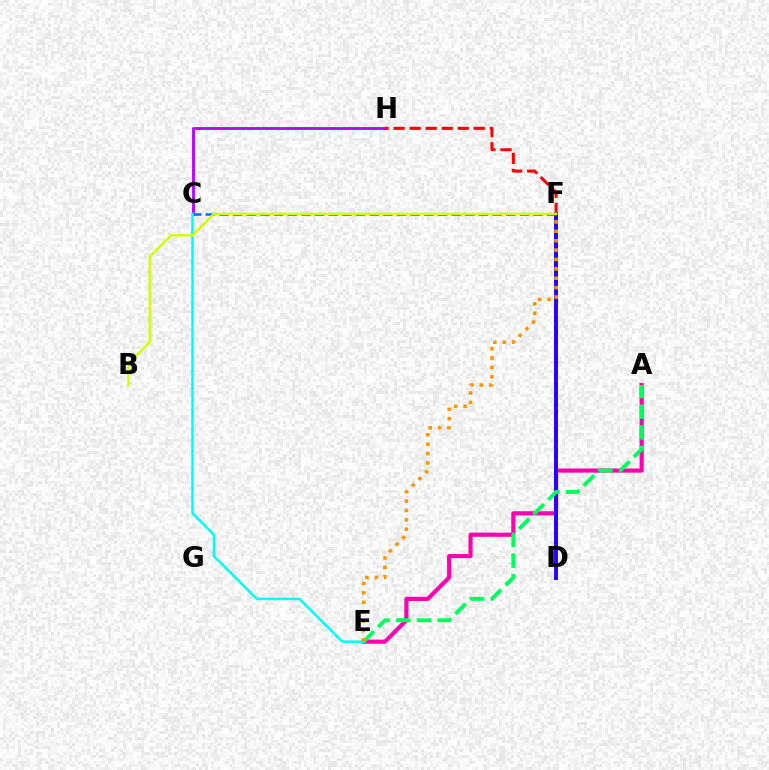{('A', 'E'): [{'color': '#ff00ac', 'line_style': 'solid', 'thickness': 2.98}, {'color': '#00ff5c', 'line_style': 'dashed', 'thickness': 2.81}], ('C', 'H'): [{'color': '#b900ff', 'line_style': 'solid', 'thickness': 2.04}], ('D', 'F'): [{'color': '#3dff00', 'line_style': 'dashed', 'thickness': 1.83}, {'color': '#2500ff', 'line_style': 'solid', 'thickness': 2.81}], ('C', 'F'): [{'color': '#0074ff', 'line_style': 'dashed', 'thickness': 1.85}], ('F', 'H'): [{'color': '#ff0000', 'line_style': 'dashed', 'thickness': 2.18}], ('C', 'E'): [{'color': '#00fff6', 'line_style': 'solid', 'thickness': 1.83}], ('B', 'F'): [{'color': '#d1ff00', 'line_style': 'solid', 'thickness': 1.74}], ('E', 'F'): [{'color': '#ff9400', 'line_style': 'dotted', 'thickness': 2.55}]}